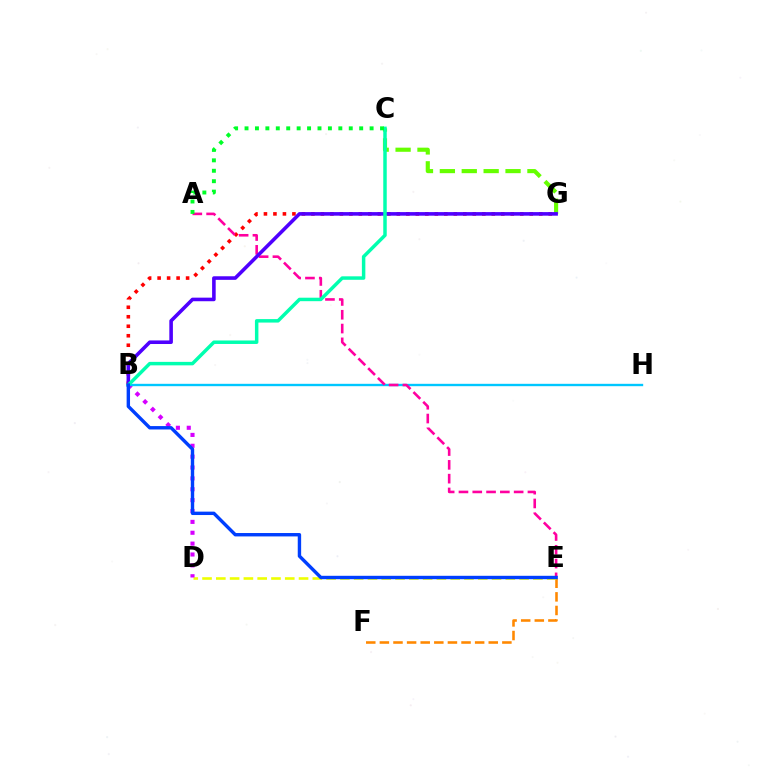{('B', 'G'): [{'color': '#ff0000', 'line_style': 'dotted', 'thickness': 2.58}, {'color': '#4f00ff', 'line_style': 'solid', 'thickness': 2.58}], ('E', 'F'): [{'color': '#ff8800', 'line_style': 'dashed', 'thickness': 1.85}], ('D', 'E'): [{'color': '#eeff00', 'line_style': 'dashed', 'thickness': 1.87}], ('B', 'D'): [{'color': '#d600ff', 'line_style': 'dotted', 'thickness': 2.95}], ('B', 'H'): [{'color': '#00c7ff', 'line_style': 'solid', 'thickness': 1.7}], ('C', 'G'): [{'color': '#66ff00', 'line_style': 'dashed', 'thickness': 2.97}], ('A', 'E'): [{'color': '#ff00a0', 'line_style': 'dashed', 'thickness': 1.87}], ('B', 'C'): [{'color': '#00ffaf', 'line_style': 'solid', 'thickness': 2.5}], ('A', 'C'): [{'color': '#00ff27', 'line_style': 'dotted', 'thickness': 2.83}], ('B', 'E'): [{'color': '#003fff', 'line_style': 'solid', 'thickness': 2.45}]}